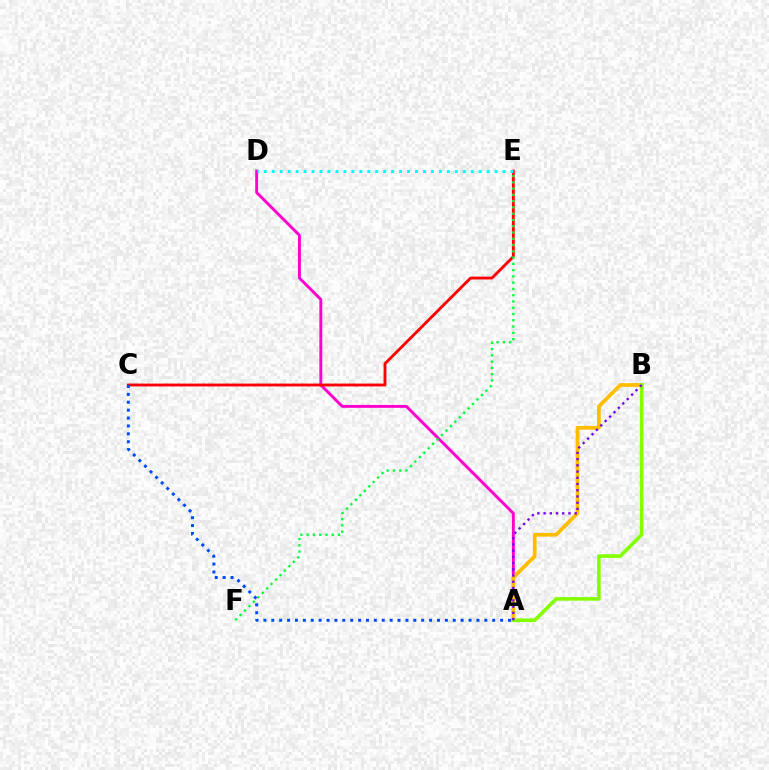{('A', 'D'): [{'color': '#ff00cf', 'line_style': 'solid', 'thickness': 2.09}], ('A', 'B'): [{'color': '#ffbd00', 'line_style': 'solid', 'thickness': 2.69}, {'color': '#84ff00', 'line_style': 'solid', 'thickness': 2.6}, {'color': '#7200ff', 'line_style': 'dotted', 'thickness': 1.69}], ('C', 'E'): [{'color': '#ff0000', 'line_style': 'solid', 'thickness': 2.05}], ('E', 'F'): [{'color': '#00ff39', 'line_style': 'dotted', 'thickness': 1.7}], ('D', 'E'): [{'color': '#00fff6', 'line_style': 'dotted', 'thickness': 2.16}], ('A', 'C'): [{'color': '#004bff', 'line_style': 'dotted', 'thickness': 2.14}]}